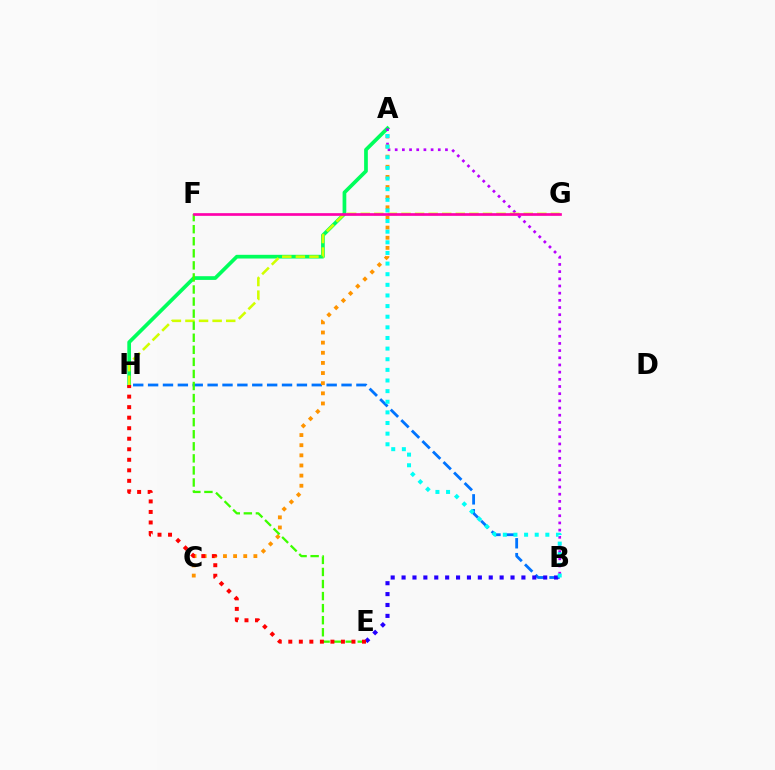{('B', 'H'): [{'color': '#0074ff', 'line_style': 'dashed', 'thickness': 2.02}], ('A', 'H'): [{'color': '#00ff5c', 'line_style': 'solid', 'thickness': 2.67}], ('A', 'B'): [{'color': '#b900ff', 'line_style': 'dotted', 'thickness': 1.95}, {'color': '#00fff6', 'line_style': 'dotted', 'thickness': 2.89}], ('A', 'C'): [{'color': '#ff9400', 'line_style': 'dotted', 'thickness': 2.75}], ('G', 'H'): [{'color': '#d1ff00', 'line_style': 'dashed', 'thickness': 1.85}], ('B', 'E'): [{'color': '#2500ff', 'line_style': 'dotted', 'thickness': 2.96}], ('E', 'F'): [{'color': '#3dff00', 'line_style': 'dashed', 'thickness': 1.64}], ('F', 'G'): [{'color': '#ff00ac', 'line_style': 'solid', 'thickness': 1.93}], ('E', 'H'): [{'color': '#ff0000', 'line_style': 'dotted', 'thickness': 2.86}]}